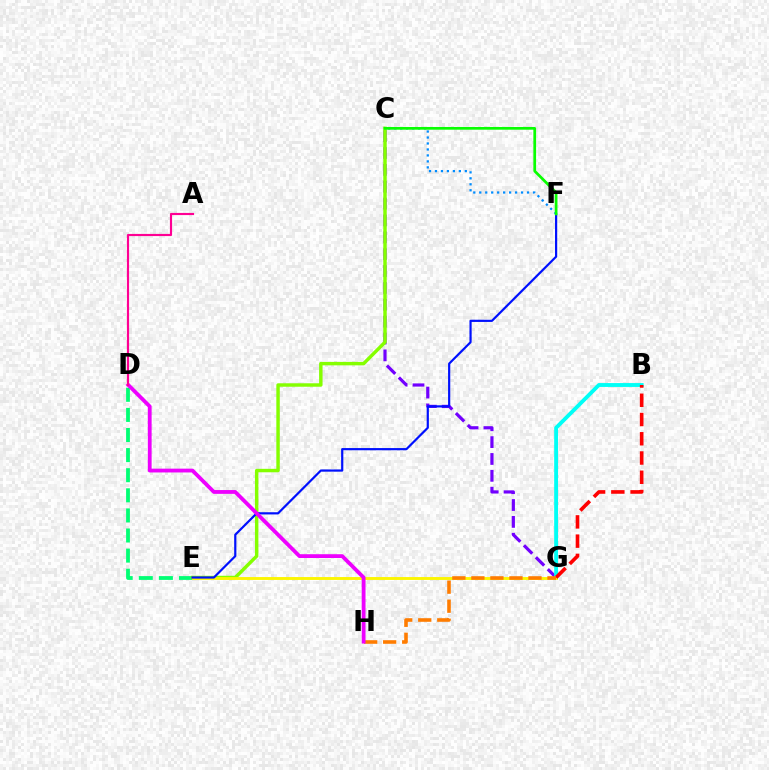{('D', 'E'): [{'color': '#00ff74', 'line_style': 'dashed', 'thickness': 2.73}], ('C', 'G'): [{'color': '#7200ff', 'line_style': 'dashed', 'thickness': 2.29}], ('C', 'E'): [{'color': '#84ff00', 'line_style': 'solid', 'thickness': 2.48}], ('B', 'G'): [{'color': '#00fff6', 'line_style': 'solid', 'thickness': 2.78}, {'color': '#ff0000', 'line_style': 'dashed', 'thickness': 2.62}], ('E', 'G'): [{'color': '#fcf500', 'line_style': 'solid', 'thickness': 2.08}], ('E', 'F'): [{'color': '#0010ff', 'line_style': 'solid', 'thickness': 1.58}], ('G', 'H'): [{'color': '#ff7c00', 'line_style': 'dashed', 'thickness': 2.58}], ('C', 'F'): [{'color': '#008cff', 'line_style': 'dotted', 'thickness': 1.62}, {'color': '#08ff00', 'line_style': 'solid', 'thickness': 1.96}], ('D', 'H'): [{'color': '#ee00ff', 'line_style': 'solid', 'thickness': 2.74}], ('A', 'D'): [{'color': '#ff0094', 'line_style': 'solid', 'thickness': 1.55}]}